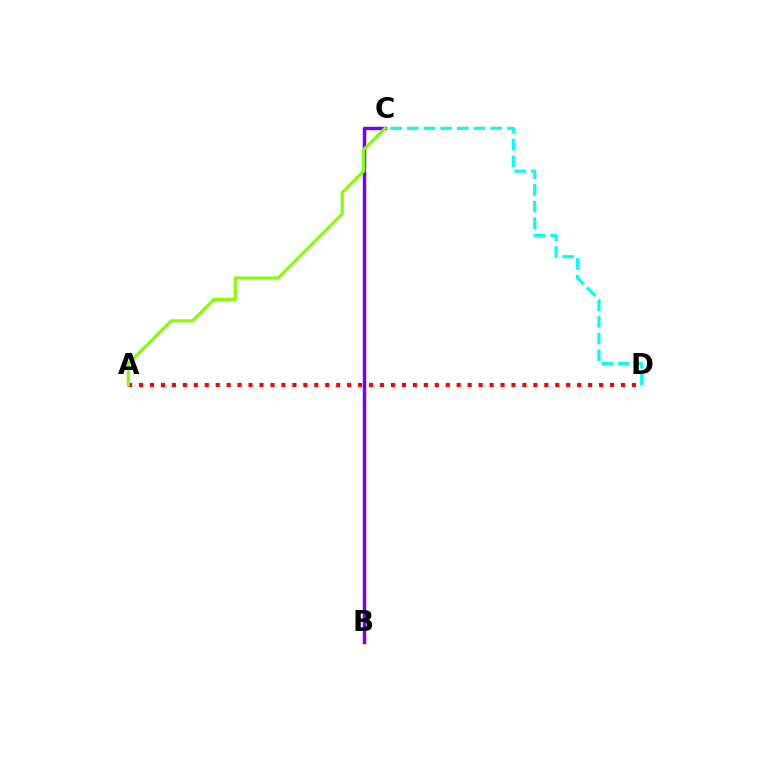{('B', 'C'): [{'color': '#7200ff', 'line_style': 'solid', 'thickness': 2.48}], ('A', 'D'): [{'color': '#ff0000', 'line_style': 'dotted', 'thickness': 2.98}], ('A', 'C'): [{'color': '#84ff00', 'line_style': 'solid', 'thickness': 2.25}], ('C', 'D'): [{'color': '#00fff6', 'line_style': 'dashed', 'thickness': 2.27}]}